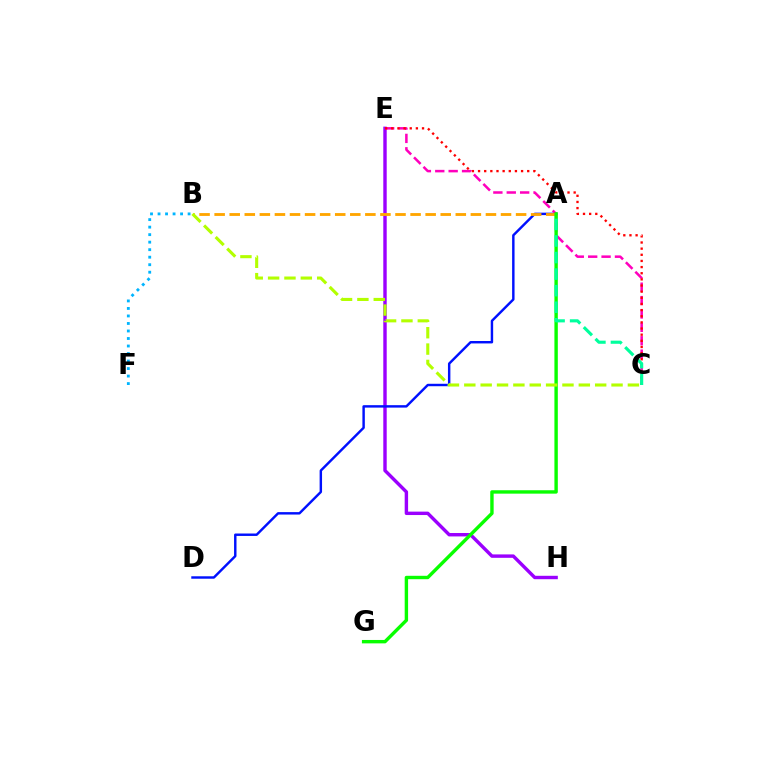{('E', 'H'): [{'color': '#9b00ff', 'line_style': 'solid', 'thickness': 2.46}], ('A', 'D'): [{'color': '#0010ff', 'line_style': 'solid', 'thickness': 1.75}], ('C', 'E'): [{'color': '#ff00bd', 'line_style': 'dashed', 'thickness': 1.82}, {'color': '#ff0000', 'line_style': 'dotted', 'thickness': 1.67}], ('A', 'B'): [{'color': '#ffa500', 'line_style': 'dashed', 'thickness': 2.05}], ('A', 'G'): [{'color': '#08ff00', 'line_style': 'solid', 'thickness': 2.45}], ('A', 'C'): [{'color': '#00ff9d', 'line_style': 'dashed', 'thickness': 2.25}], ('B', 'C'): [{'color': '#b3ff00', 'line_style': 'dashed', 'thickness': 2.22}], ('B', 'F'): [{'color': '#00b5ff', 'line_style': 'dotted', 'thickness': 2.04}]}